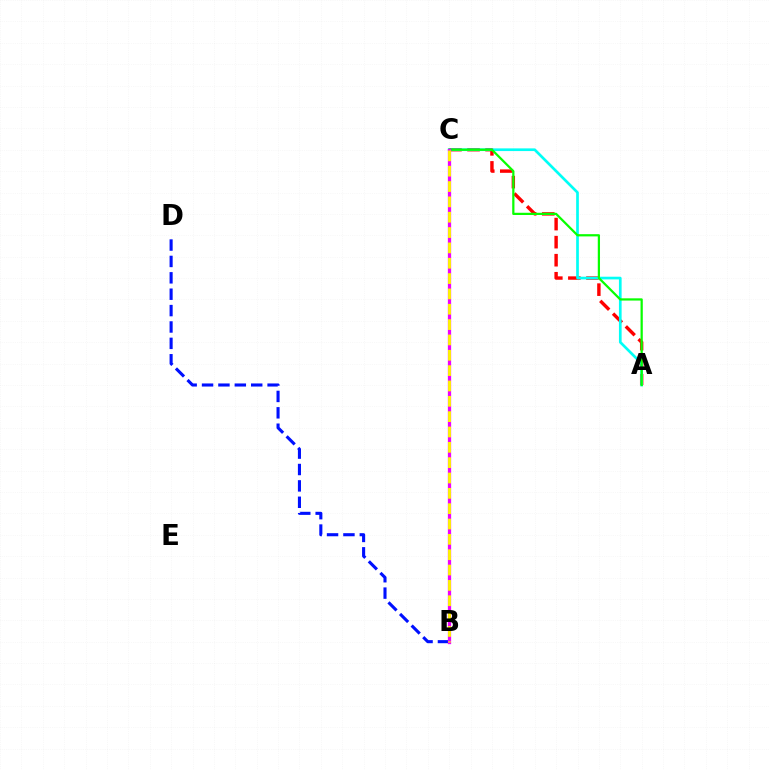{('A', 'C'): [{'color': '#ff0000', 'line_style': 'dashed', 'thickness': 2.45}, {'color': '#00fff6', 'line_style': 'solid', 'thickness': 1.93}, {'color': '#08ff00', 'line_style': 'solid', 'thickness': 1.61}], ('B', 'D'): [{'color': '#0010ff', 'line_style': 'dashed', 'thickness': 2.23}], ('B', 'C'): [{'color': '#ee00ff', 'line_style': 'solid', 'thickness': 2.35}, {'color': '#fcf500', 'line_style': 'dashed', 'thickness': 2.08}]}